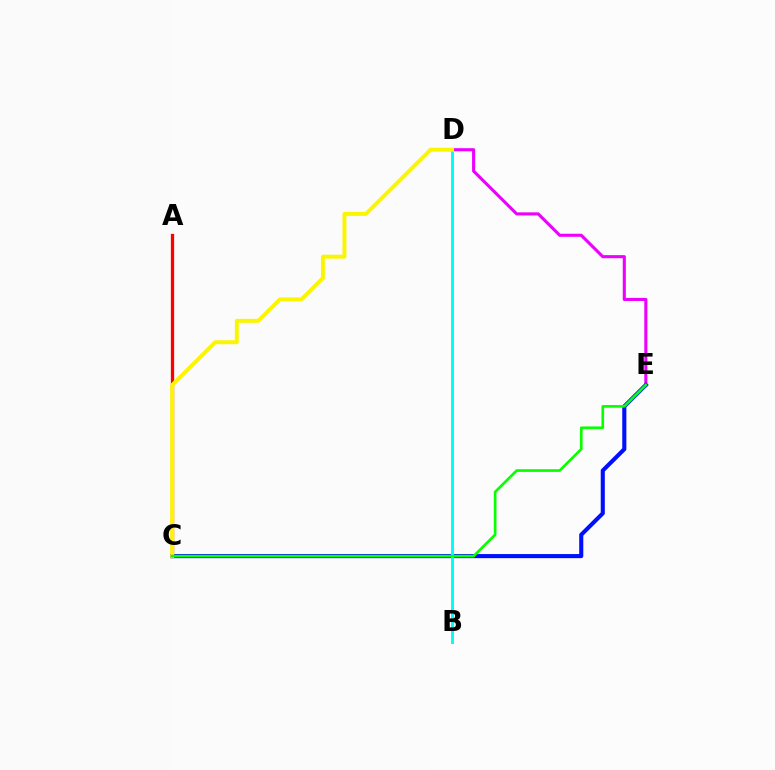{('A', 'C'): [{'color': '#ff0000', 'line_style': 'solid', 'thickness': 2.36}], ('D', 'E'): [{'color': '#ee00ff', 'line_style': 'solid', 'thickness': 2.23}], ('C', 'E'): [{'color': '#0010ff', 'line_style': 'solid', 'thickness': 2.95}, {'color': '#08ff00', 'line_style': 'solid', 'thickness': 1.92}], ('B', 'D'): [{'color': '#00fff6', 'line_style': 'solid', 'thickness': 2.17}], ('C', 'D'): [{'color': '#fcf500', 'line_style': 'solid', 'thickness': 2.85}]}